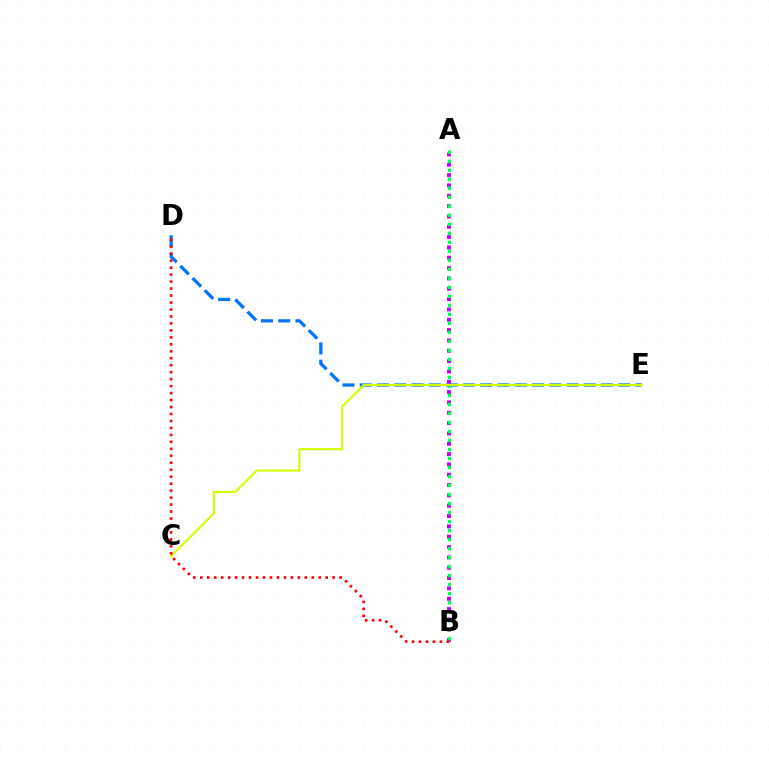{('D', 'E'): [{'color': '#0074ff', 'line_style': 'dashed', 'thickness': 2.34}], ('A', 'B'): [{'color': '#b900ff', 'line_style': 'dotted', 'thickness': 2.81}, {'color': '#00ff5c', 'line_style': 'dotted', 'thickness': 2.45}], ('C', 'E'): [{'color': '#d1ff00', 'line_style': 'solid', 'thickness': 1.53}], ('B', 'D'): [{'color': '#ff0000', 'line_style': 'dotted', 'thickness': 1.89}]}